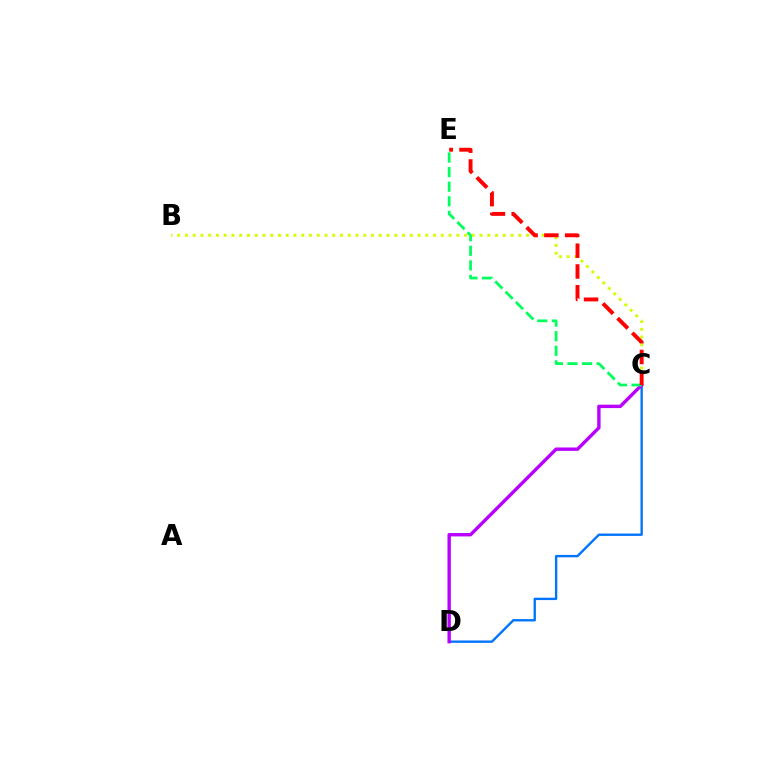{('C', 'D'): [{'color': '#0074ff', 'line_style': 'solid', 'thickness': 1.71}, {'color': '#b900ff', 'line_style': 'solid', 'thickness': 2.44}], ('B', 'C'): [{'color': '#d1ff00', 'line_style': 'dotted', 'thickness': 2.11}], ('C', 'E'): [{'color': '#00ff5c', 'line_style': 'dashed', 'thickness': 1.98}, {'color': '#ff0000', 'line_style': 'dashed', 'thickness': 2.82}]}